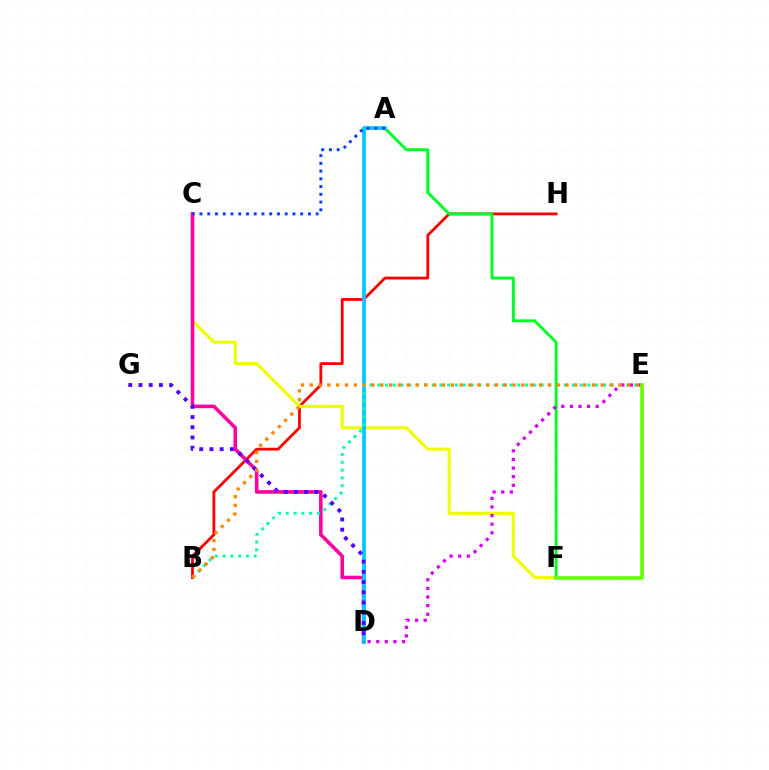{('B', 'H'): [{'color': '#ff0000', 'line_style': 'solid', 'thickness': 2.03}], ('C', 'F'): [{'color': '#eeff00', 'line_style': 'solid', 'thickness': 2.23}], ('A', 'F'): [{'color': '#00ff27', 'line_style': 'solid', 'thickness': 2.11}], ('C', 'D'): [{'color': '#ff00a0', 'line_style': 'solid', 'thickness': 2.58}], ('A', 'D'): [{'color': '#00c7ff', 'line_style': 'solid', 'thickness': 2.69}], ('D', 'E'): [{'color': '#d600ff', 'line_style': 'dotted', 'thickness': 2.34}], ('B', 'E'): [{'color': '#00ffaf', 'line_style': 'dotted', 'thickness': 2.12}, {'color': '#ff8800', 'line_style': 'dotted', 'thickness': 2.4}], ('E', 'F'): [{'color': '#66ff00', 'line_style': 'solid', 'thickness': 2.62}], ('D', 'G'): [{'color': '#4f00ff', 'line_style': 'dotted', 'thickness': 2.78}], ('A', 'C'): [{'color': '#003fff', 'line_style': 'dotted', 'thickness': 2.1}]}